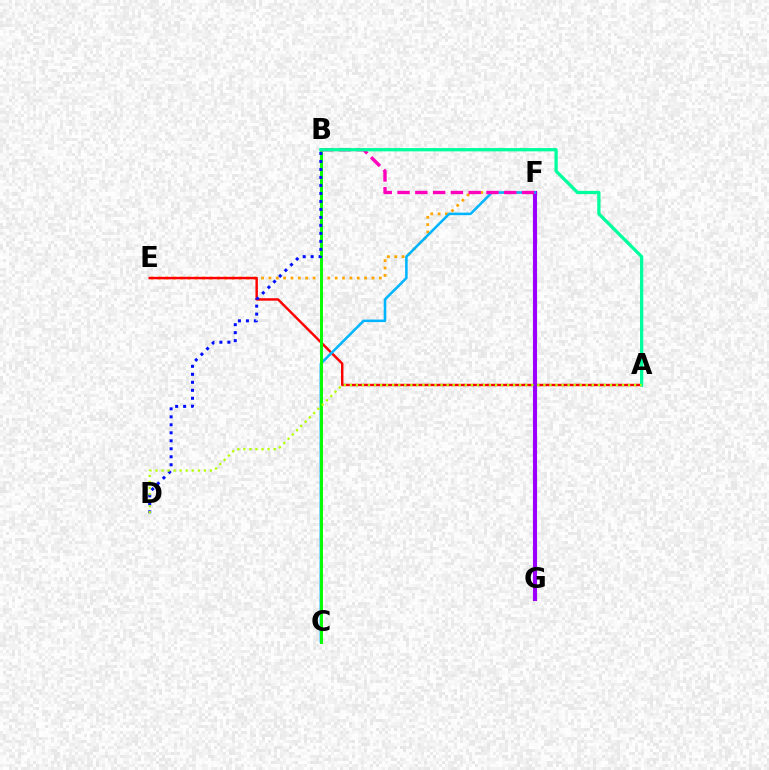{('E', 'F'): [{'color': '#ffa500', 'line_style': 'dotted', 'thickness': 2.0}], ('A', 'E'): [{'color': '#ff0000', 'line_style': 'solid', 'thickness': 1.75}], ('F', 'G'): [{'color': '#9b00ff', 'line_style': 'solid', 'thickness': 2.96}], ('C', 'F'): [{'color': '#00b5ff', 'line_style': 'solid', 'thickness': 1.83}], ('B', 'C'): [{'color': '#08ff00', 'line_style': 'solid', 'thickness': 2.13}], ('B', 'F'): [{'color': '#ff00bd', 'line_style': 'dashed', 'thickness': 2.42}], ('A', 'B'): [{'color': '#00ff9d', 'line_style': 'solid', 'thickness': 2.35}], ('B', 'D'): [{'color': '#0010ff', 'line_style': 'dotted', 'thickness': 2.17}], ('A', 'D'): [{'color': '#b3ff00', 'line_style': 'dotted', 'thickness': 1.64}]}